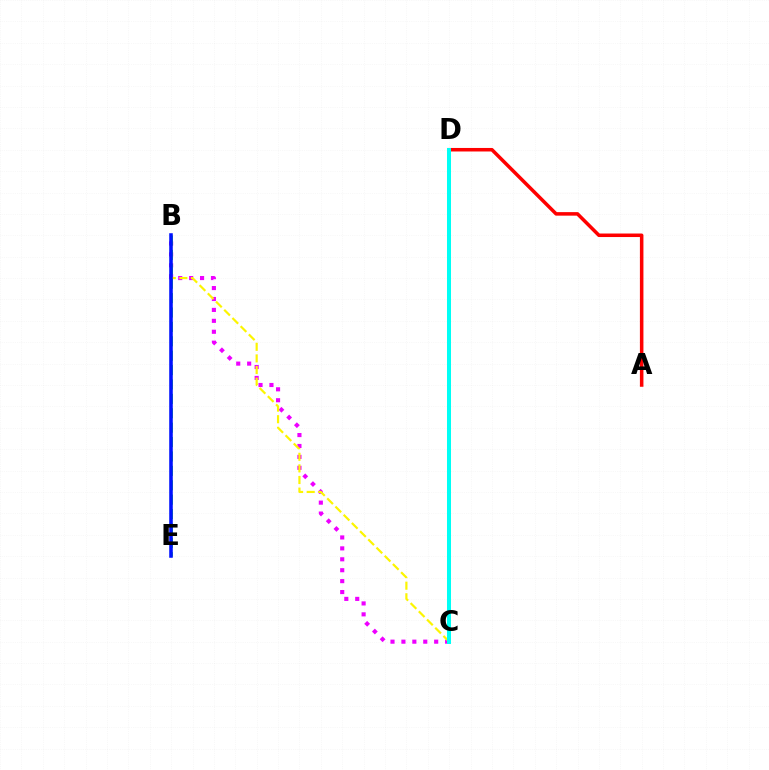{('B', 'C'): [{'color': '#ee00ff', 'line_style': 'dotted', 'thickness': 2.97}, {'color': '#fcf500', 'line_style': 'dashed', 'thickness': 1.58}], ('A', 'D'): [{'color': '#ff0000', 'line_style': 'solid', 'thickness': 2.54}], ('C', 'D'): [{'color': '#00fff6', 'line_style': 'solid', 'thickness': 2.88}], ('B', 'E'): [{'color': '#08ff00', 'line_style': 'dashed', 'thickness': 1.96}, {'color': '#0010ff', 'line_style': 'solid', 'thickness': 2.56}]}